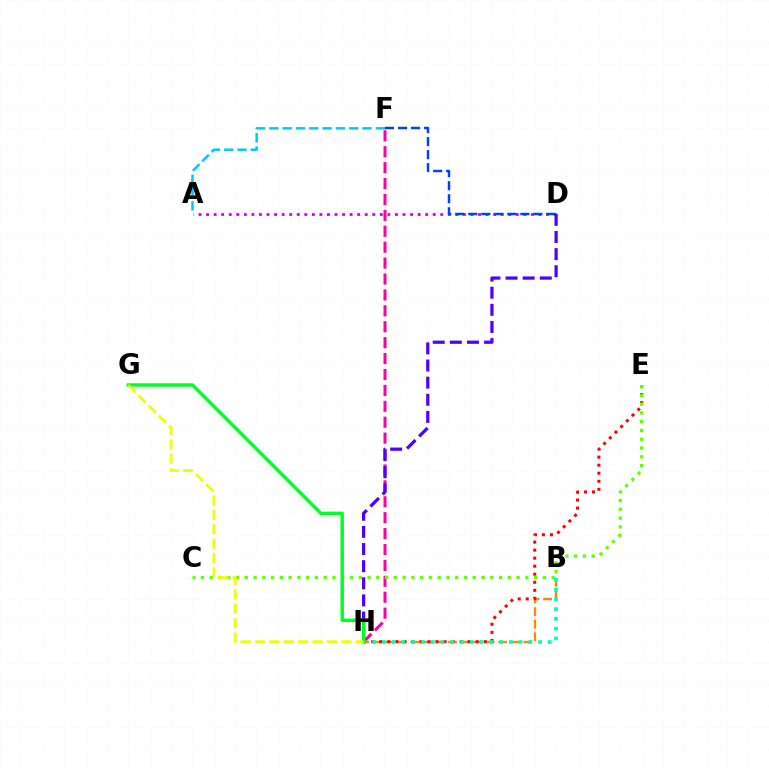{('F', 'H'): [{'color': '#ff00a0', 'line_style': 'dashed', 'thickness': 2.16}], ('A', 'D'): [{'color': '#d600ff', 'line_style': 'dotted', 'thickness': 2.05}], ('B', 'H'): [{'color': '#ff8800', 'line_style': 'dashed', 'thickness': 1.7}, {'color': '#00ffaf', 'line_style': 'dotted', 'thickness': 2.65}], ('A', 'F'): [{'color': '#00c7ff', 'line_style': 'dashed', 'thickness': 1.81}], ('E', 'H'): [{'color': '#ff0000', 'line_style': 'dotted', 'thickness': 2.18}], ('C', 'E'): [{'color': '#66ff00', 'line_style': 'dotted', 'thickness': 2.38}], ('D', 'F'): [{'color': '#003fff', 'line_style': 'dashed', 'thickness': 1.77}], ('D', 'H'): [{'color': '#4f00ff', 'line_style': 'dashed', 'thickness': 2.33}], ('G', 'H'): [{'color': '#00ff27', 'line_style': 'solid', 'thickness': 2.48}, {'color': '#eeff00', 'line_style': 'dashed', 'thickness': 1.96}]}